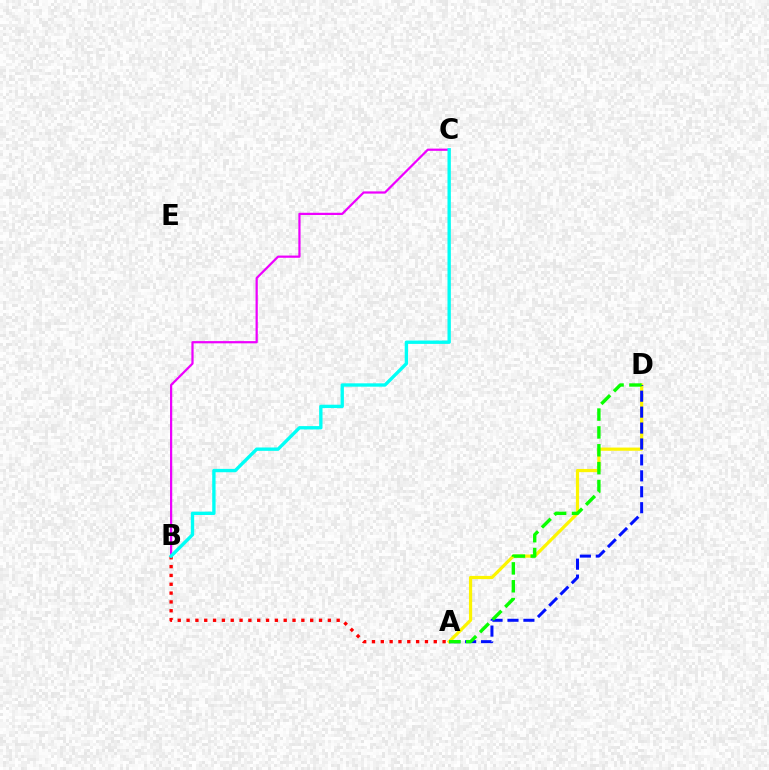{('A', 'D'): [{'color': '#fcf500', 'line_style': 'solid', 'thickness': 2.31}, {'color': '#0010ff', 'line_style': 'dashed', 'thickness': 2.16}, {'color': '#08ff00', 'line_style': 'dashed', 'thickness': 2.43}], ('A', 'B'): [{'color': '#ff0000', 'line_style': 'dotted', 'thickness': 2.4}], ('B', 'C'): [{'color': '#ee00ff', 'line_style': 'solid', 'thickness': 1.6}, {'color': '#00fff6', 'line_style': 'solid', 'thickness': 2.41}]}